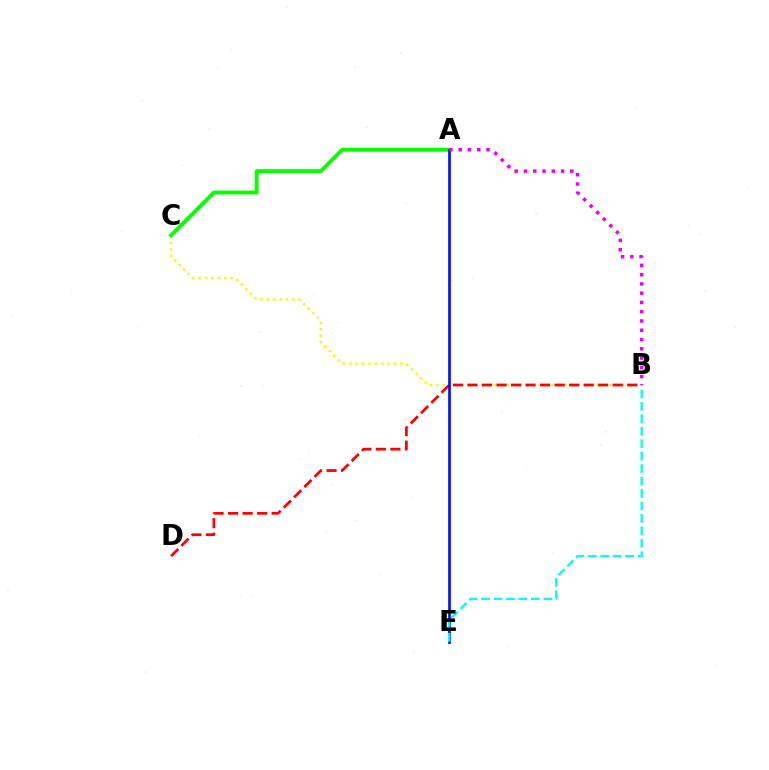{('B', 'C'): [{'color': '#fcf500', 'line_style': 'dotted', 'thickness': 1.74}], ('A', 'C'): [{'color': '#08ff00', 'line_style': 'solid', 'thickness': 2.83}], ('B', 'D'): [{'color': '#ff0000', 'line_style': 'dashed', 'thickness': 1.97}], ('A', 'E'): [{'color': '#0010ff', 'line_style': 'solid', 'thickness': 1.92}], ('A', 'B'): [{'color': '#ee00ff', 'line_style': 'dotted', 'thickness': 2.52}], ('B', 'E'): [{'color': '#00fff6', 'line_style': 'dashed', 'thickness': 1.69}]}